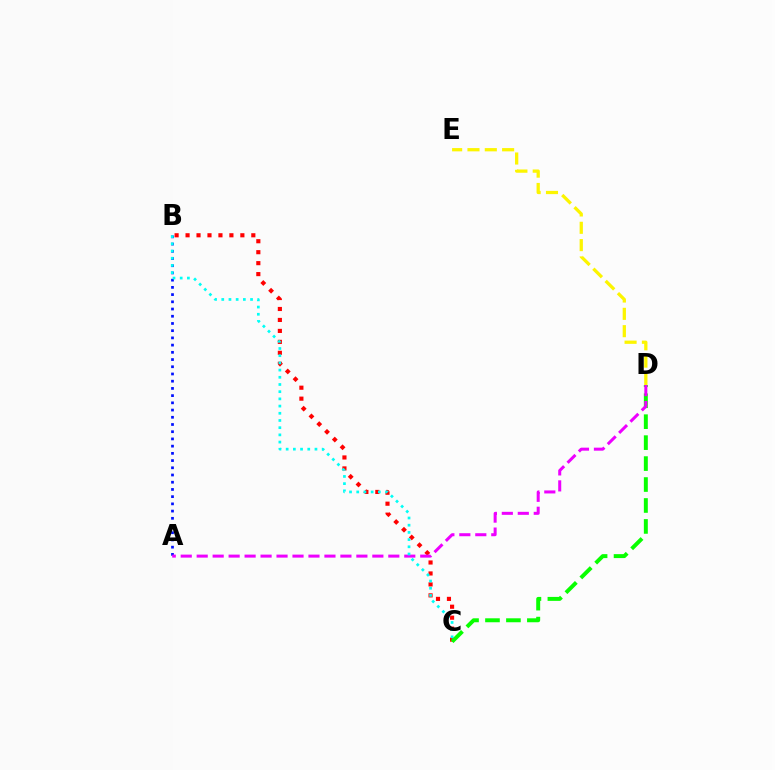{('D', 'E'): [{'color': '#fcf500', 'line_style': 'dashed', 'thickness': 2.35}], ('B', 'C'): [{'color': '#ff0000', 'line_style': 'dotted', 'thickness': 2.98}, {'color': '#00fff6', 'line_style': 'dotted', 'thickness': 1.96}], ('A', 'B'): [{'color': '#0010ff', 'line_style': 'dotted', 'thickness': 1.96}], ('C', 'D'): [{'color': '#08ff00', 'line_style': 'dashed', 'thickness': 2.85}], ('A', 'D'): [{'color': '#ee00ff', 'line_style': 'dashed', 'thickness': 2.17}]}